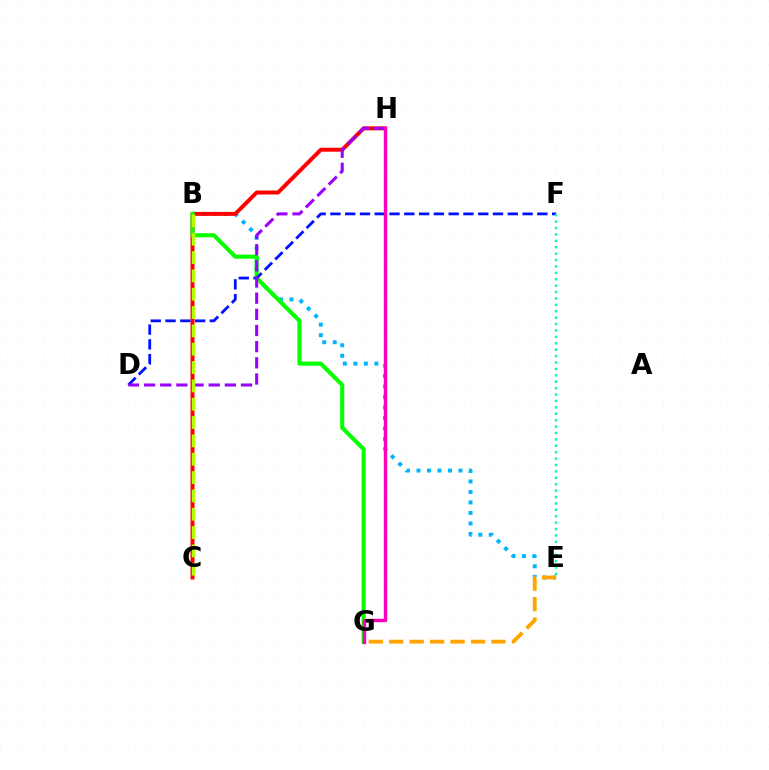{('B', 'E'): [{'color': '#00b5ff', 'line_style': 'dotted', 'thickness': 2.85}], ('E', 'G'): [{'color': '#ffa500', 'line_style': 'dashed', 'thickness': 2.78}], ('C', 'H'): [{'color': '#ff0000', 'line_style': 'solid', 'thickness': 2.86}], ('B', 'G'): [{'color': '#08ff00', 'line_style': 'solid', 'thickness': 2.95}], ('D', 'F'): [{'color': '#0010ff', 'line_style': 'dashed', 'thickness': 2.01}], ('E', 'F'): [{'color': '#00ff9d', 'line_style': 'dotted', 'thickness': 1.74}], ('D', 'H'): [{'color': '#9b00ff', 'line_style': 'dashed', 'thickness': 2.2}], ('G', 'H'): [{'color': '#ff00bd', 'line_style': 'solid', 'thickness': 2.46}], ('B', 'C'): [{'color': '#b3ff00', 'line_style': 'dashed', 'thickness': 2.49}]}